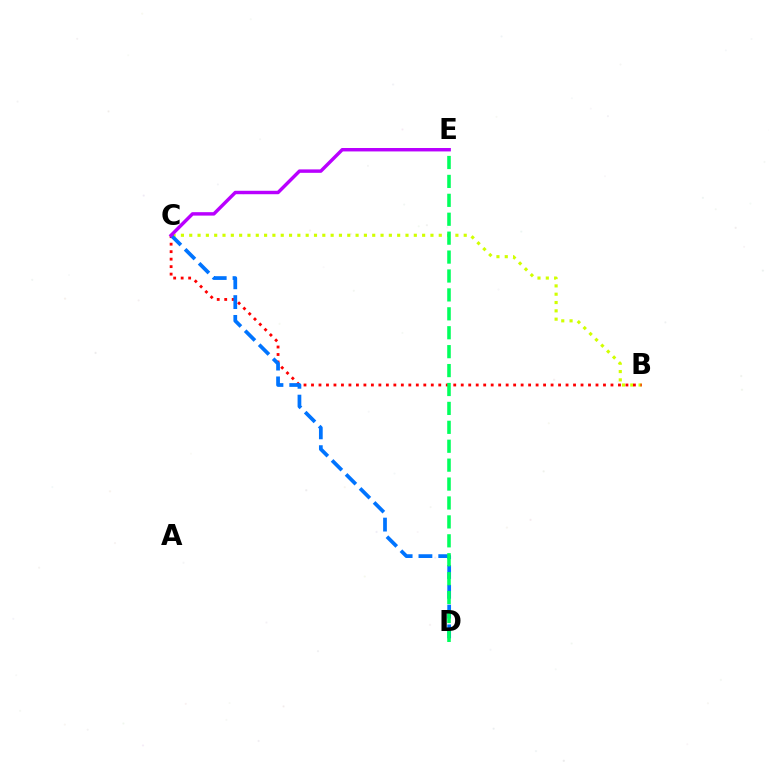{('B', 'C'): [{'color': '#d1ff00', 'line_style': 'dotted', 'thickness': 2.26}, {'color': '#ff0000', 'line_style': 'dotted', 'thickness': 2.03}], ('C', 'D'): [{'color': '#0074ff', 'line_style': 'dashed', 'thickness': 2.69}], ('D', 'E'): [{'color': '#00ff5c', 'line_style': 'dashed', 'thickness': 2.57}], ('C', 'E'): [{'color': '#b900ff', 'line_style': 'solid', 'thickness': 2.47}]}